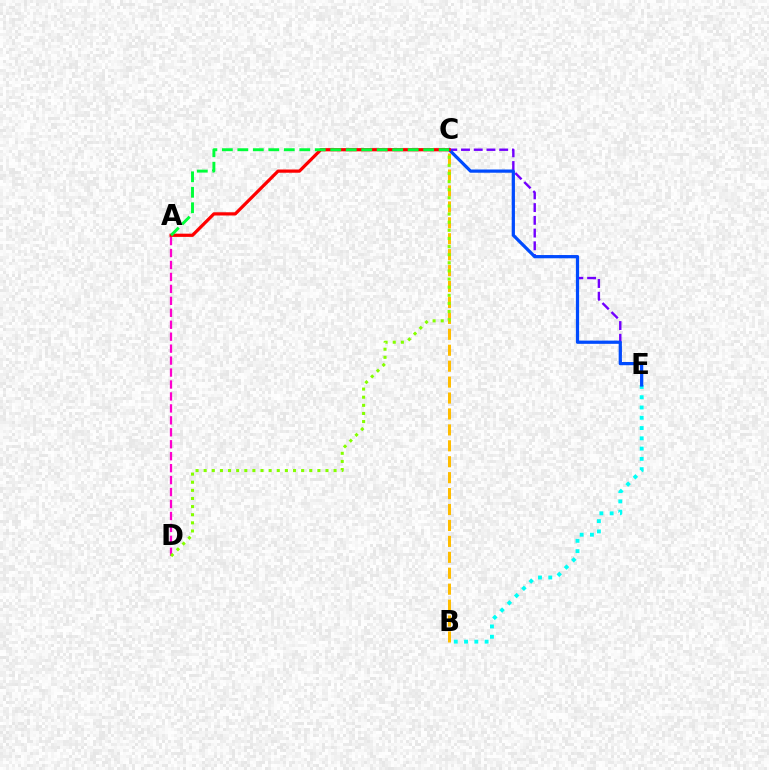{('C', 'E'): [{'color': '#7200ff', 'line_style': 'dashed', 'thickness': 1.73}, {'color': '#004bff', 'line_style': 'solid', 'thickness': 2.32}], ('B', 'E'): [{'color': '#00fff6', 'line_style': 'dotted', 'thickness': 2.79}], ('B', 'C'): [{'color': '#ffbd00', 'line_style': 'dashed', 'thickness': 2.16}], ('A', 'D'): [{'color': '#ff00cf', 'line_style': 'dashed', 'thickness': 1.62}], ('C', 'D'): [{'color': '#84ff00', 'line_style': 'dotted', 'thickness': 2.21}], ('A', 'C'): [{'color': '#ff0000', 'line_style': 'solid', 'thickness': 2.32}, {'color': '#00ff39', 'line_style': 'dashed', 'thickness': 2.1}]}